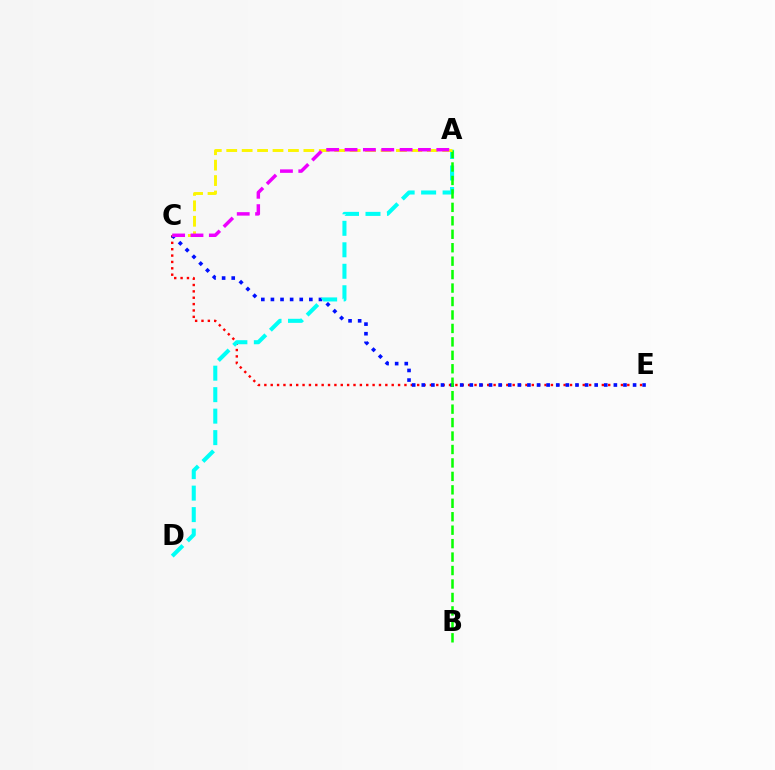{('C', 'E'): [{'color': '#ff0000', 'line_style': 'dotted', 'thickness': 1.73}, {'color': '#0010ff', 'line_style': 'dotted', 'thickness': 2.61}], ('A', 'D'): [{'color': '#00fff6', 'line_style': 'dashed', 'thickness': 2.92}], ('A', 'B'): [{'color': '#08ff00', 'line_style': 'dashed', 'thickness': 1.83}], ('A', 'C'): [{'color': '#fcf500', 'line_style': 'dashed', 'thickness': 2.1}, {'color': '#ee00ff', 'line_style': 'dashed', 'thickness': 2.49}]}